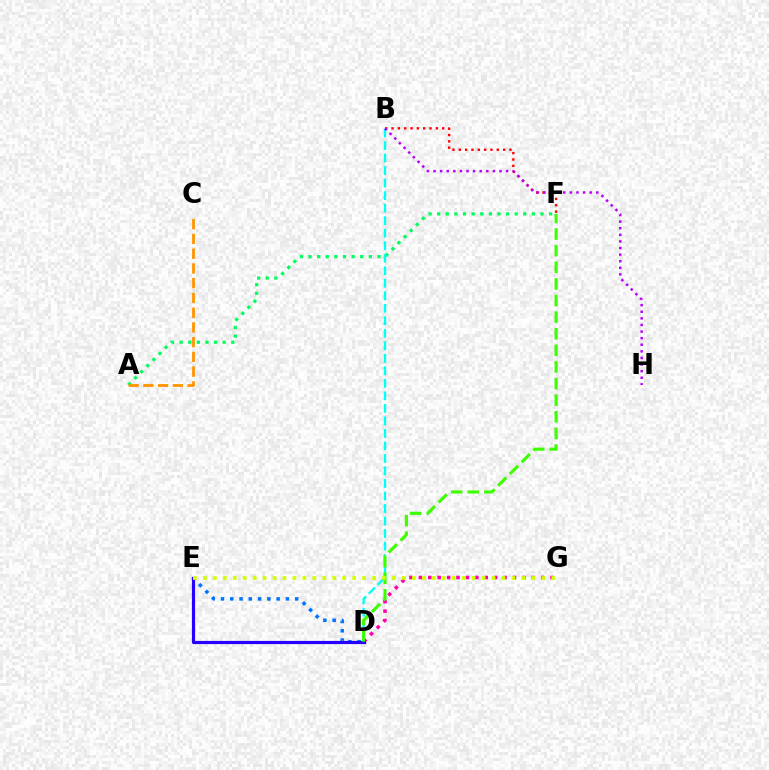{('A', 'F'): [{'color': '#00ff5c', 'line_style': 'dotted', 'thickness': 2.34}], ('B', 'F'): [{'color': '#ff0000', 'line_style': 'dotted', 'thickness': 1.72}], ('D', 'E'): [{'color': '#0074ff', 'line_style': 'dotted', 'thickness': 2.52}, {'color': '#2500ff', 'line_style': 'solid', 'thickness': 2.29}], ('D', 'G'): [{'color': '#ff00ac', 'line_style': 'dotted', 'thickness': 2.56}], ('B', 'D'): [{'color': '#00fff6', 'line_style': 'dashed', 'thickness': 1.7}], ('A', 'C'): [{'color': '#ff9400', 'line_style': 'dashed', 'thickness': 2.0}], ('B', 'H'): [{'color': '#b900ff', 'line_style': 'dotted', 'thickness': 1.79}], ('D', 'F'): [{'color': '#3dff00', 'line_style': 'dashed', 'thickness': 2.26}], ('E', 'G'): [{'color': '#d1ff00', 'line_style': 'dotted', 'thickness': 2.7}]}